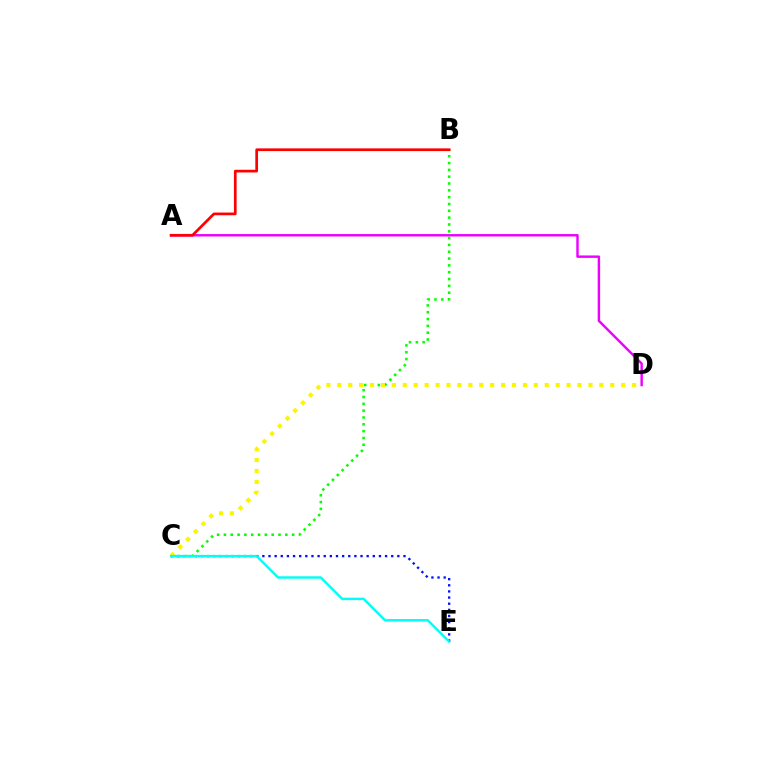{('B', 'C'): [{'color': '#08ff00', 'line_style': 'dotted', 'thickness': 1.85}], ('C', 'E'): [{'color': '#0010ff', 'line_style': 'dotted', 'thickness': 1.67}, {'color': '#00fff6', 'line_style': 'solid', 'thickness': 1.76}], ('C', 'D'): [{'color': '#fcf500', 'line_style': 'dotted', 'thickness': 2.97}], ('A', 'D'): [{'color': '#ee00ff', 'line_style': 'solid', 'thickness': 1.75}], ('A', 'B'): [{'color': '#ff0000', 'line_style': 'solid', 'thickness': 1.95}]}